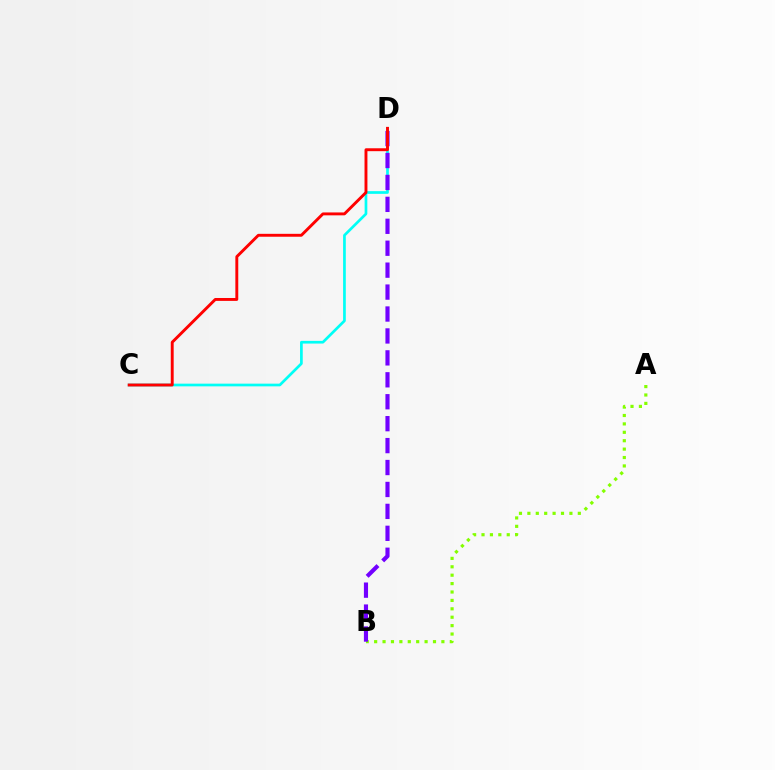{('C', 'D'): [{'color': '#00fff6', 'line_style': 'solid', 'thickness': 1.94}, {'color': '#ff0000', 'line_style': 'solid', 'thickness': 2.09}], ('A', 'B'): [{'color': '#84ff00', 'line_style': 'dotted', 'thickness': 2.28}], ('B', 'D'): [{'color': '#7200ff', 'line_style': 'dashed', 'thickness': 2.98}]}